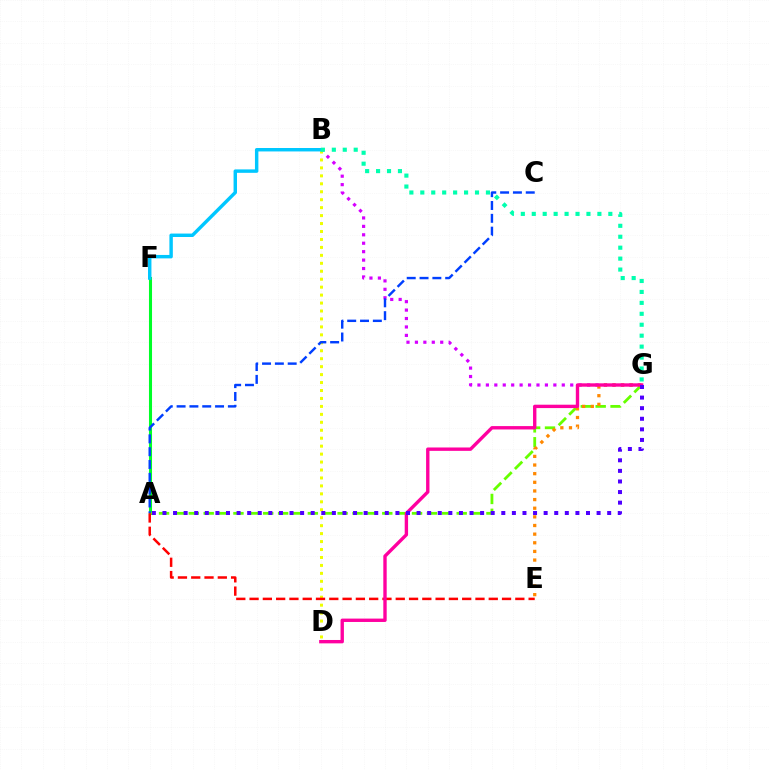{('A', 'F'): [{'color': '#00ff27', 'line_style': 'solid', 'thickness': 2.21}], ('B', 'G'): [{'color': '#d600ff', 'line_style': 'dotted', 'thickness': 2.29}, {'color': '#00ffaf', 'line_style': 'dotted', 'thickness': 2.97}], ('A', 'G'): [{'color': '#66ff00', 'line_style': 'dashed', 'thickness': 2.02}, {'color': '#4f00ff', 'line_style': 'dotted', 'thickness': 2.88}], ('B', 'D'): [{'color': '#eeff00', 'line_style': 'dotted', 'thickness': 2.16}], ('A', 'C'): [{'color': '#003fff', 'line_style': 'dashed', 'thickness': 1.74}], ('A', 'E'): [{'color': '#ff0000', 'line_style': 'dashed', 'thickness': 1.81}], ('B', 'F'): [{'color': '#00c7ff', 'line_style': 'solid', 'thickness': 2.47}], ('E', 'G'): [{'color': '#ff8800', 'line_style': 'dotted', 'thickness': 2.35}], ('D', 'G'): [{'color': '#ff00a0', 'line_style': 'solid', 'thickness': 2.43}]}